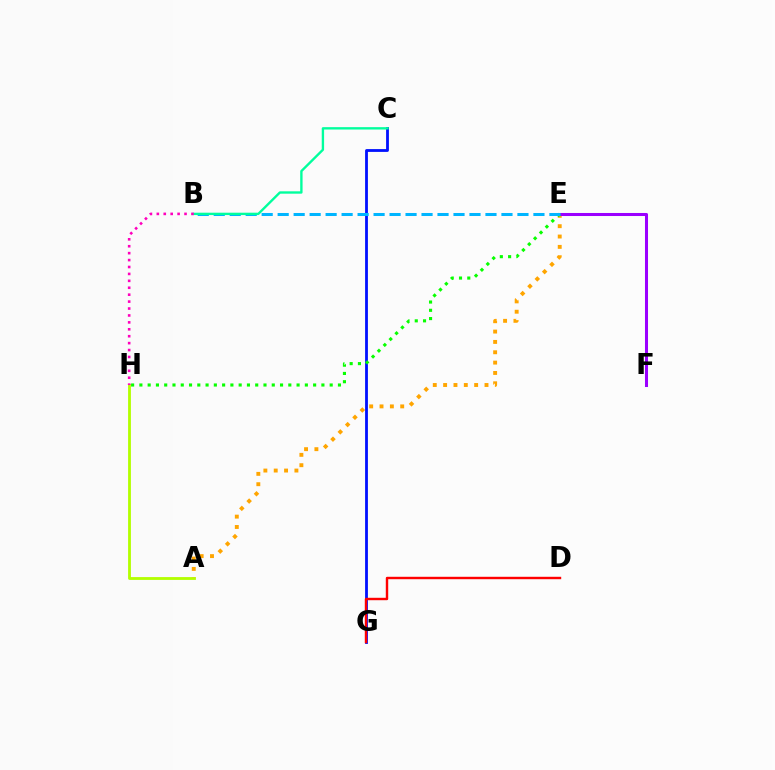{('A', 'H'): [{'color': '#b3ff00', 'line_style': 'solid', 'thickness': 2.03}], ('A', 'E'): [{'color': '#ffa500', 'line_style': 'dotted', 'thickness': 2.81}], ('C', 'G'): [{'color': '#0010ff', 'line_style': 'solid', 'thickness': 2.02}], ('E', 'F'): [{'color': '#9b00ff', 'line_style': 'solid', 'thickness': 2.19}], ('E', 'H'): [{'color': '#08ff00', 'line_style': 'dotted', 'thickness': 2.25}], ('D', 'G'): [{'color': '#ff0000', 'line_style': 'solid', 'thickness': 1.74}], ('B', 'E'): [{'color': '#00b5ff', 'line_style': 'dashed', 'thickness': 2.17}], ('B', 'C'): [{'color': '#00ff9d', 'line_style': 'solid', 'thickness': 1.7}], ('B', 'H'): [{'color': '#ff00bd', 'line_style': 'dotted', 'thickness': 1.88}]}